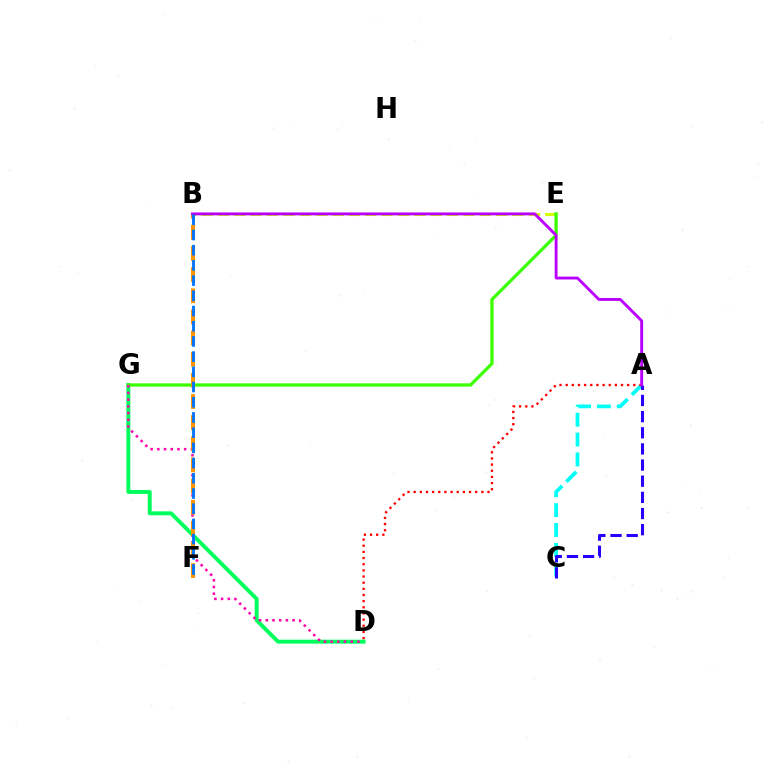{('D', 'G'): [{'color': '#00ff5c', 'line_style': 'solid', 'thickness': 2.83}, {'color': '#ff00ac', 'line_style': 'dotted', 'thickness': 1.82}], ('B', 'E'): [{'color': '#d1ff00', 'line_style': 'dashed', 'thickness': 2.22}], ('E', 'G'): [{'color': '#3dff00', 'line_style': 'solid', 'thickness': 2.36}], ('A', 'C'): [{'color': '#00fff6', 'line_style': 'dashed', 'thickness': 2.7}, {'color': '#2500ff', 'line_style': 'dashed', 'thickness': 2.19}], ('B', 'F'): [{'color': '#ff9400', 'line_style': 'dashed', 'thickness': 2.87}, {'color': '#0074ff', 'line_style': 'dashed', 'thickness': 2.07}], ('A', 'D'): [{'color': '#ff0000', 'line_style': 'dotted', 'thickness': 1.67}], ('A', 'B'): [{'color': '#b900ff', 'line_style': 'solid', 'thickness': 2.08}]}